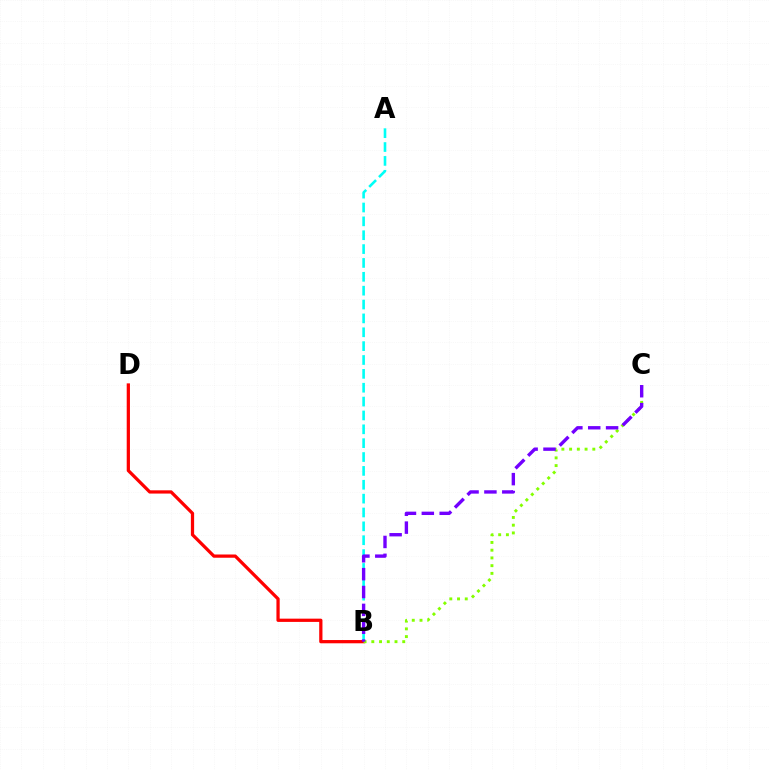{('A', 'B'): [{'color': '#00fff6', 'line_style': 'dashed', 'thickness': 1.88}], ('B', 'D'): [{'color': '#ff0000', 'line_style': 'solid', 'thickness': 2.34}], ('B', 'C'): [{'color': '#84ff00', 'line_style': 'dotted', 'thickness': 2.1}, {'color': '#7200ff', 'line_style': 'dashed', 'thickness': 2.43}]}